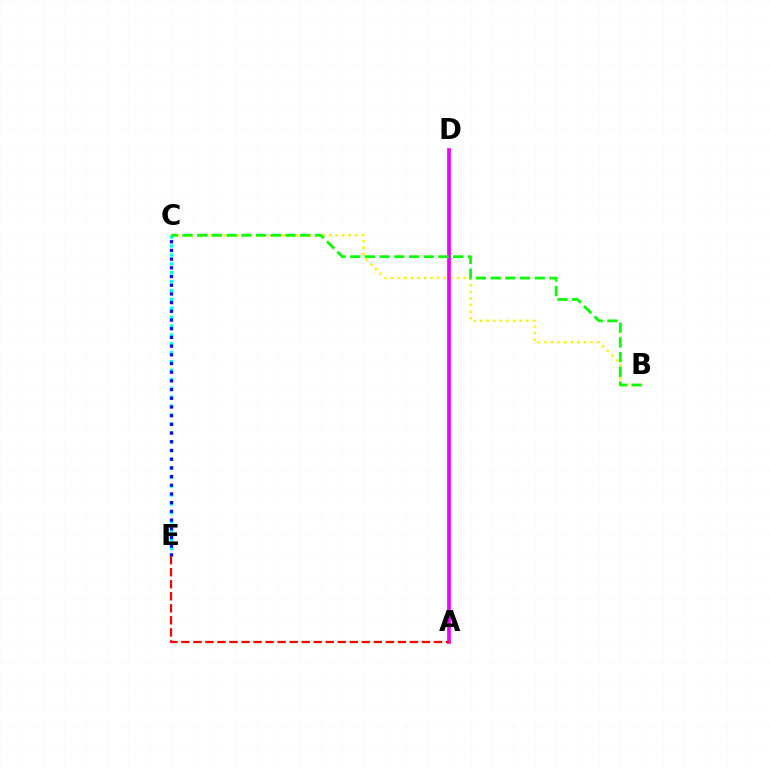{('C', 'E'): [{'color': '#00fff6', 'line_style': 'dotted', 'thickness': 2.42}, {'color': '#0010ff', 'line_style': 'dotted', 'thickness': 2.36}], ('B', 'C'): [{'color': '#fcf500', 'line_style': 'dotted', 'thickness': 1.79}, {'color': '#08ff00', 'line_style': 'dashed', 'thickness': 2.0}], ('A', 'D'): [{'color': '#ee00ff', 'line_style': 'solid', 'thickness': 2.67}], ('A', 'E'): [{'color': '#ff0000', 'line_style': 'dashed', 'thickness': 1.63}]}